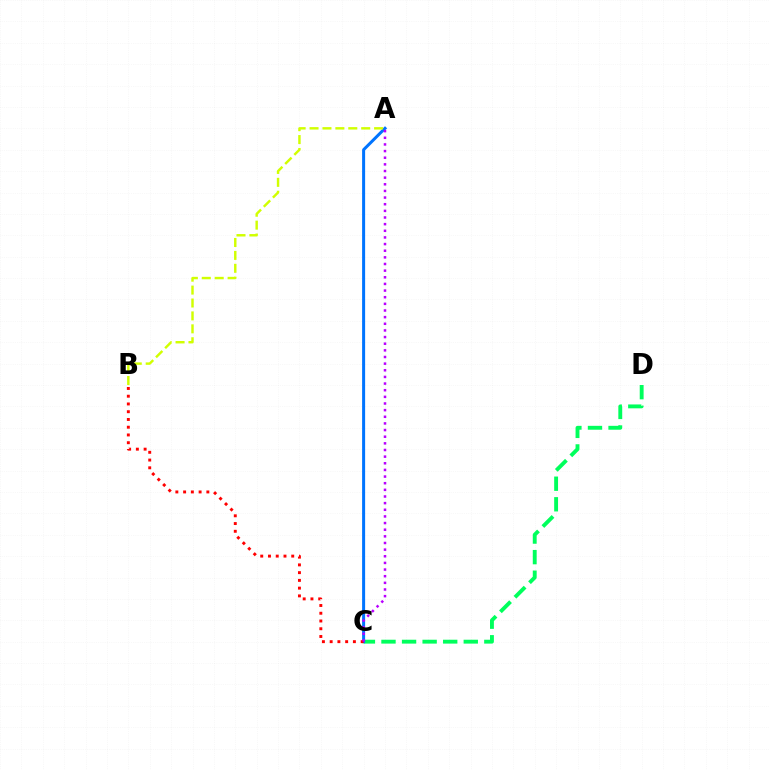{('C', 'D'): [{'color': '#00ff5c', 'line_style': 'dashed', 'thickness': 2.79}], ('A', 'C'): [{'color': '#0074ff', 'line_style': 'solid', 'thickness': 2.17}, {'color': '#b900ff', 'line_style': 'dotted', 'thickness': 1.8}], ('B', 'C'): [{'color': '#ff0000', 'line_style': 'dotted', 'thickness': 2.11}], ('A', 'B'): [{'color': '#d1ff00', 'line_style': 'dashed', 'thickness': 1.75}]}